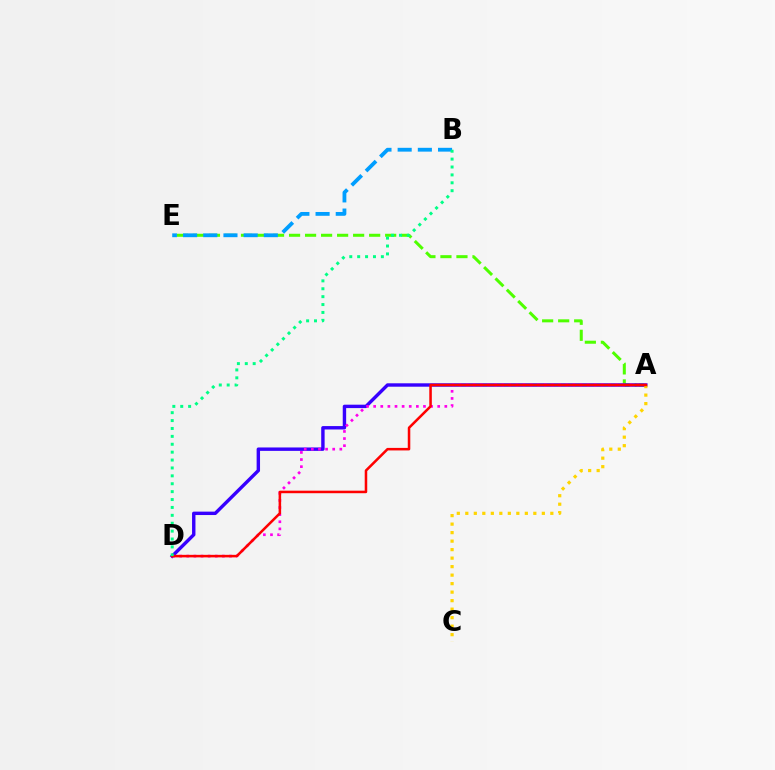{('A', 'E'): [{'color': '#4fff00', 'line_style': 'dashed', 'thickness': 2.18}], ('A', 'D'): [{'color': '#3700ff', 'line_style': 'solid', 'thickness': 2.45}, {'color': '#ff00ed', 'line_style': 'dotted', 'thickness': 1.93}, {'color': '#ff0000', 'line_style': 'solid', 'thickness': 1.82}], ('A', 'C'): [{'color': '#ffd500', 'line_style': 'dotted', 'thickness': 2.31}], ('B', 'E'): [{'color': '#009eff', 'line_style': 'dashed', 'thickness': 2.74}], ('B', 'D'): [{'color': '#00ff86', 'line_style': 'dotted', 'thickness': 2.15}]}